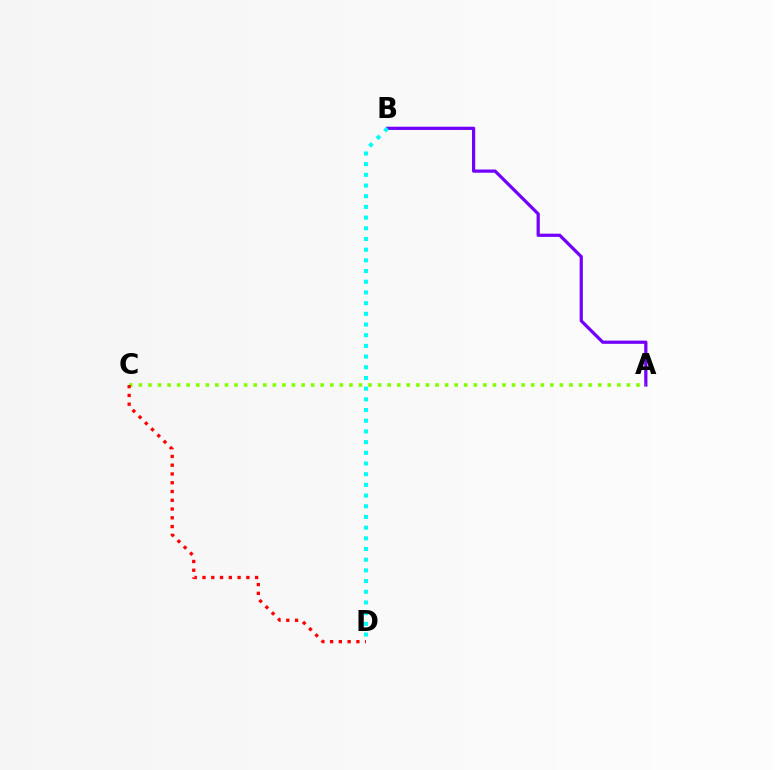{('A', 'B'): [{'color': '#7200ff', 'line_style': 'solid', 'thickness': 2.31}], ('B', 'D'): [{'color': '#00fff6', 'line_style': 'dotted', 'thickness': 2.9}], ('A', 'C'): [{'color': '#84ff00', 'line_style': 'dotted', 'thickness': 2.6}], ('C', 'D'): [{'color': '#ff0000', 'line_style': 'dotted', 'thickness': 2.38}]}